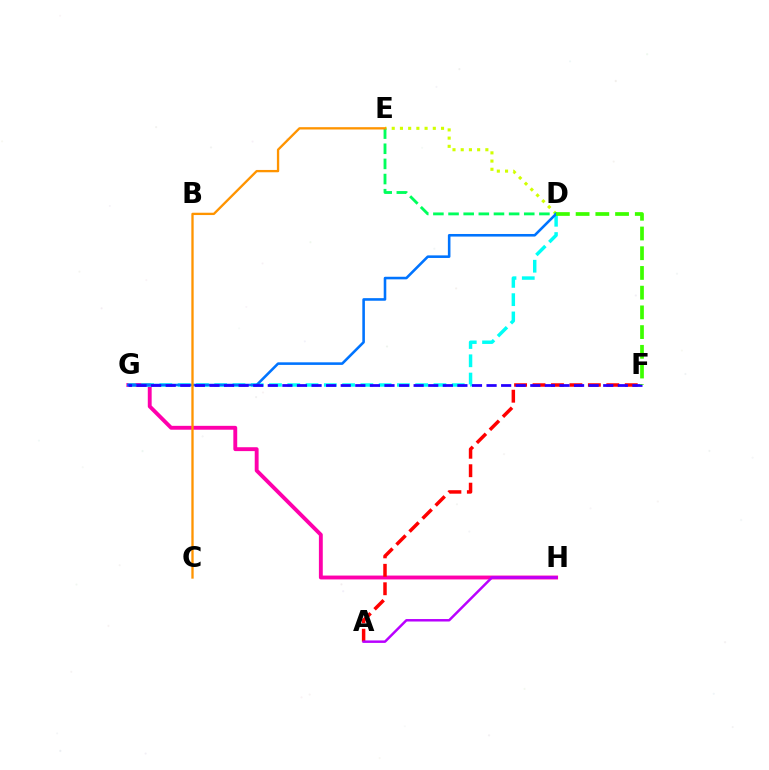{('D', 'E'): [{'color': '#d1ff00', 'line_style': 'dotted', 'thickness': 2.23}, {'color': '#00ff5c', 'line_style': 'dashed', 'thickness': 2.06}], ('G', 'H'): [{'color': '#ff00ac', 'line_style': 'solid', 'thickness': 2.79}], ('A', 'F'): [{'color': '#ff0000', 'line_style': 'dashed', 'thickness': 2.51}], ('D', 'G'): [{'color': '#00fff6', 'line_style': 'dashed', 'thickness': 2.48}, {'color': '#0074ff', 'line_style': 'solid', 'thickness': 1.86}], ('C', 'E'): [{'color': '#ff9400', 'line_style': 'solid', 'thickness': 1.67}], ('F', 'G'): [{'color': '#2500ff', 'line_style': 'dashed', 'thickness': 1.98}], ('A', 'H'): [{'color': '#b900ff', 'line_style': 'solid', 'thickness': 1.78}], ('D', 'F'): [{'color': '#3dff00', 'line_style': 'dashed', 'thickness': 2.68}]}